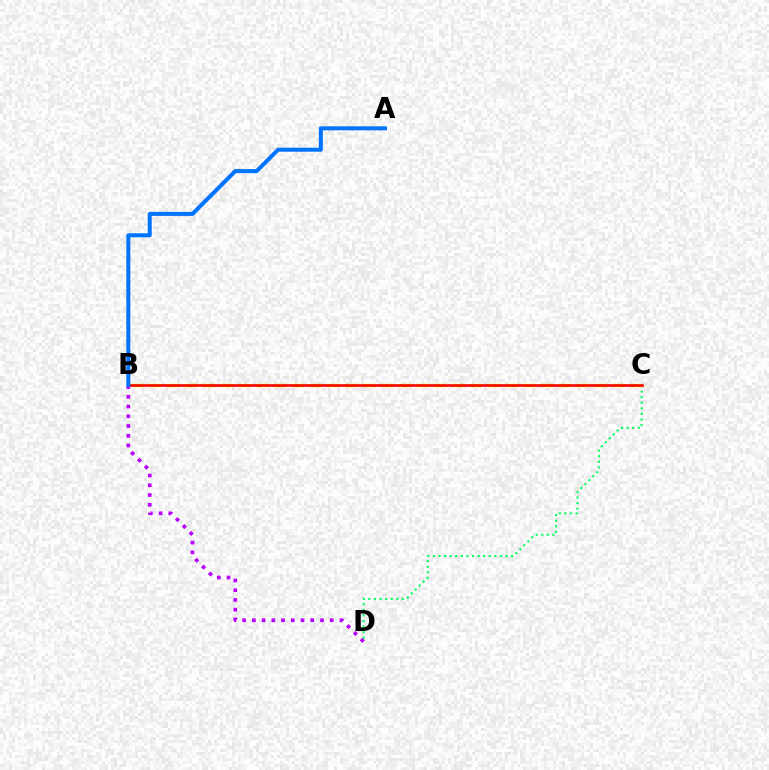{('B', 'D'): [{'color': '#b900ff', 'line_style': 'dotted', 'thickness': 2.64}], ('C', 'D'): [{'color': '#00ff5c', 'line_style': 'dotted', 'thickness': 1.52}], ('B', 'C'): [{'color': '#d1ff00', 'line_style': 'dashed', 'thickness': 2.42}, {'color': '#ff0000', 'line_style': 'solid', 'thickness': 1.89}], ('A', 'B'): [{'color': '#0074ff', 'line_style': 'solid', 'thickness': 2.89}]}